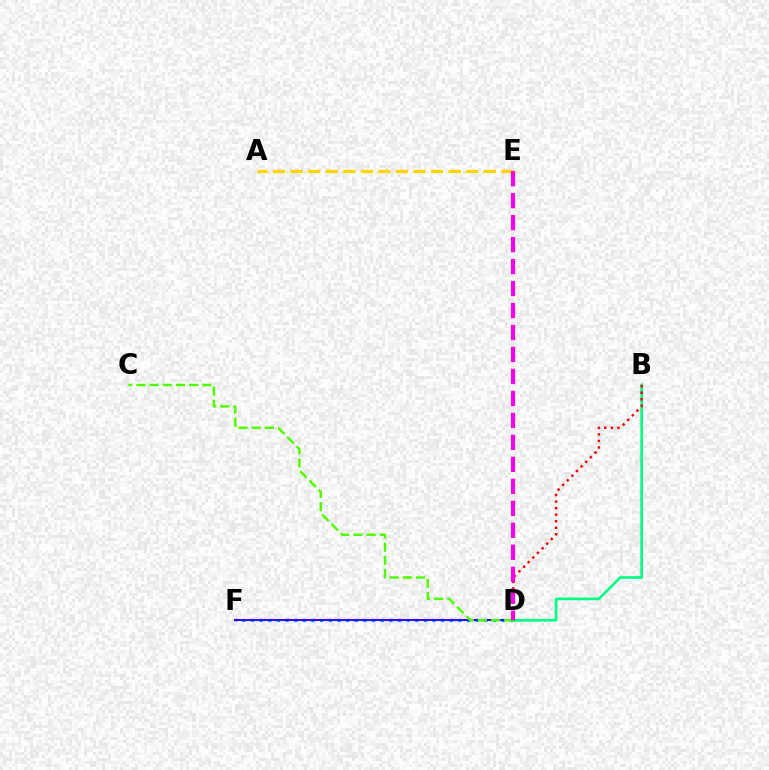{('D', 'F'): [{'color': '#009eff', 'line_style': 'dotted', 'thickness': 2.35}, {'color': '#3700ff', 'line_style': 'solid', 'thickness': 1.5}], ('B', 'D'): [{'color': '#00ff86', 'line_style': 'solid', 'thickness': 1.95}, {'color': '#ff0000', 'line_style': 'dotted', 'thickness': 1.78}], ('A', 'E'): [{'color': '#ffd500', 'line_style': 'dashed', 'thickness': 2.39}], ('C', 'D'): [{'color': '#4fff00', 'line_style': 'dashed', 'thickness': 1.79}], ('D', 'E'): [{'color': '#ff00ed', 'line_style': 'dashed', 'thickness': 2.99}]}